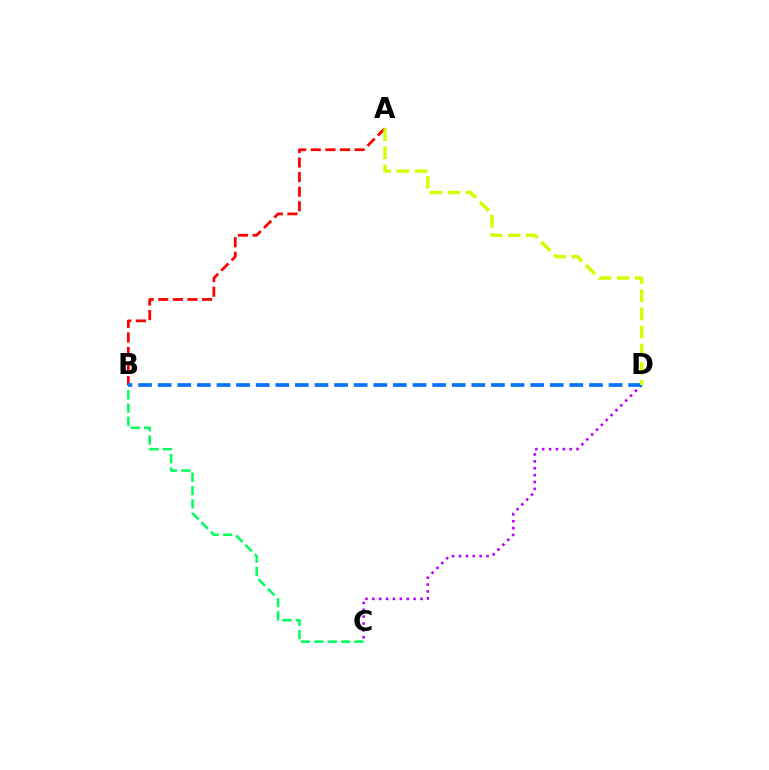{('B', 'C'): [{'color': '#00ff5c', 'line_style': 'dashed', 'thickness': 1.81}], ('A', 'B'): [{'color': '#ff0000', 'line_style': 'dashed', 'thickness': 1.98}], ('C', 'D'): [{'color': '#b900ff', 'line_style': 'dotted', 'thickness': 1.87}], ('B', 'D'): [{'color': '#0074ff', 'line_style': 'dashed', 'thickness': 2.66}], ('A', 'D'): [{'color': '#d1ff00', 'line_style': 'dashed', 'thickness': 2.46}]}